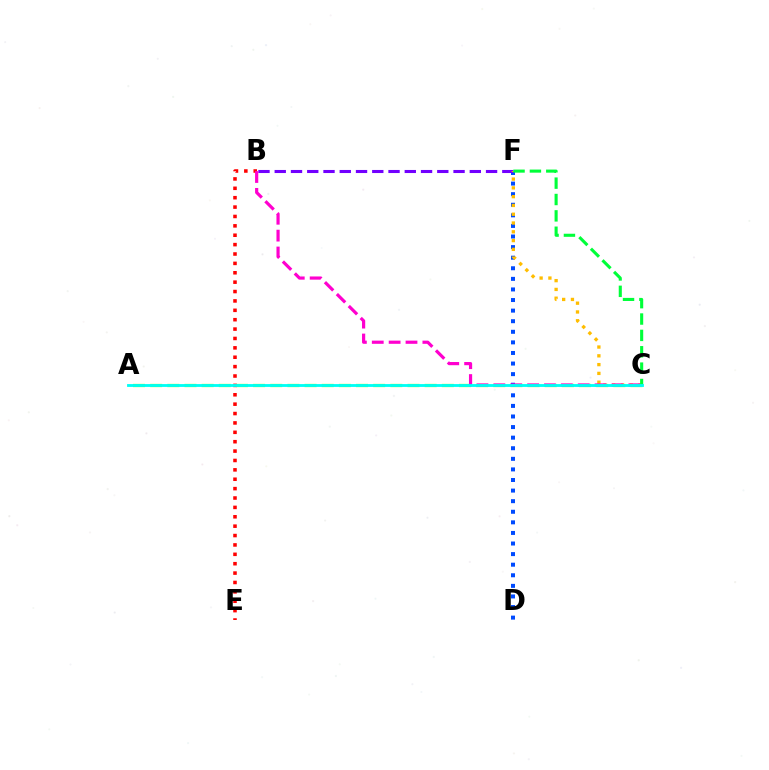{('A', 'C'): [{'color': '#84ff00', 'line_style': 'dashed', 'thickness': 2.33}, {'color': '#00fff6', 'line_style': 'solid', 'thickness': 2.04}], ('D', 'F'): [{'color': '#004bff', 'line_style': 'dotted', 'thickness': 2.88}], ('B', 'E'): [{'color': '#ff0000', 'line_style': 'dotted', 'thickness': 2.55}], ('B', 'F'): [{'color': '#7200ff', 'line_style': 'dashed', 'thickness': 2.21}], ('C', 'F'): [{'color': '#ffbd00', 'line_style': 'dotted', 'thickness': 2.39}, {'color': '#00ff39', 'line_style': 'dashed', 'thickness': 2.22}], ('B', 'C'): [{'color': '#ff00cf', 'line_style': 'dashed', 'thickness': 2.29}]}